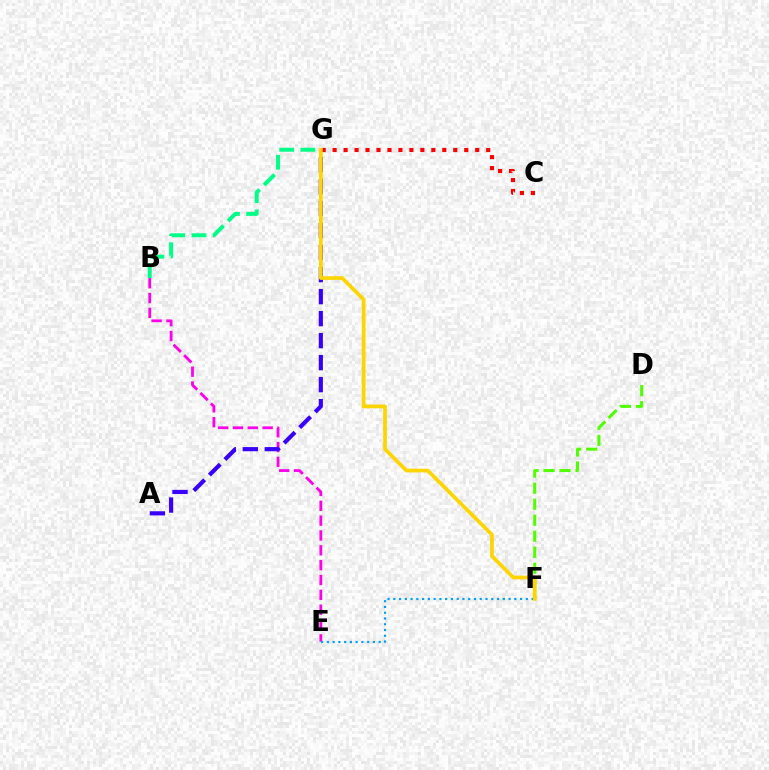{('B', 'E'): [{'color': '#ff00ed', 'line_style': 'dashed', 'thickness': 2.02}], ('B', 'G'): [{'color': '#00ff86', 'line_style': 'dashed', 'thickness': 2.88}], ('A', 'G'): [{'color': '#3700ff', 'line_style': 'dashed', 'thickness': 2.99}], ('D', 'F'): [{'color': '#4fff00', 'line_style': 'dashed', 'thickness': 2.17}], ('E', 'F'): [{'color': '#009eff', 'line_style': 'dotted', 'thickness': 1.57}], ('C', 'G'): [{'color': '#ff0000', 'line_style': 'dotted', 'thickness': 2.98}], ('F', 'G'): [{'color': '#ffd500', 'line_style': 'solid', 'thickness': 2.68}]}